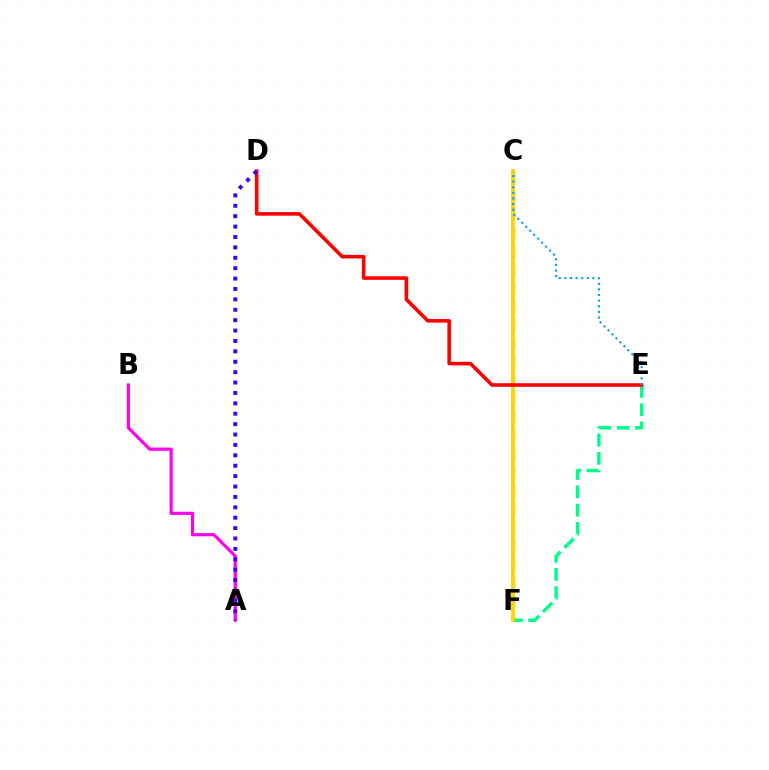{('C', 'F'): [{'color': '#4fff00', 'line_style': 'dashed', 'thickness': 2.5}, {'color': '#ffd500', 'line_style': 'solid', 'thickness': 2.76}], ('A', 'B'): [{'color': '#ff00ed', 'line_style': 'solid', 'thickness': 2.28}], ('E', 'F'): [{'color': '#00ff86', 'line_style': 'dashed', 'thickness': 2.48}], ('D', 'E'): [{'color': '#ff0000', 'line_style': 'solid', 'thickness': 2.57}], ('C', 'E'): [{'color': '#009eff', 'line_style': 'dotted', 'thickness': 1.52}], ('A', 'D'): [{'color': '#3700ff', 'line_style': 'dotted', 'thickness': 2.82}]}